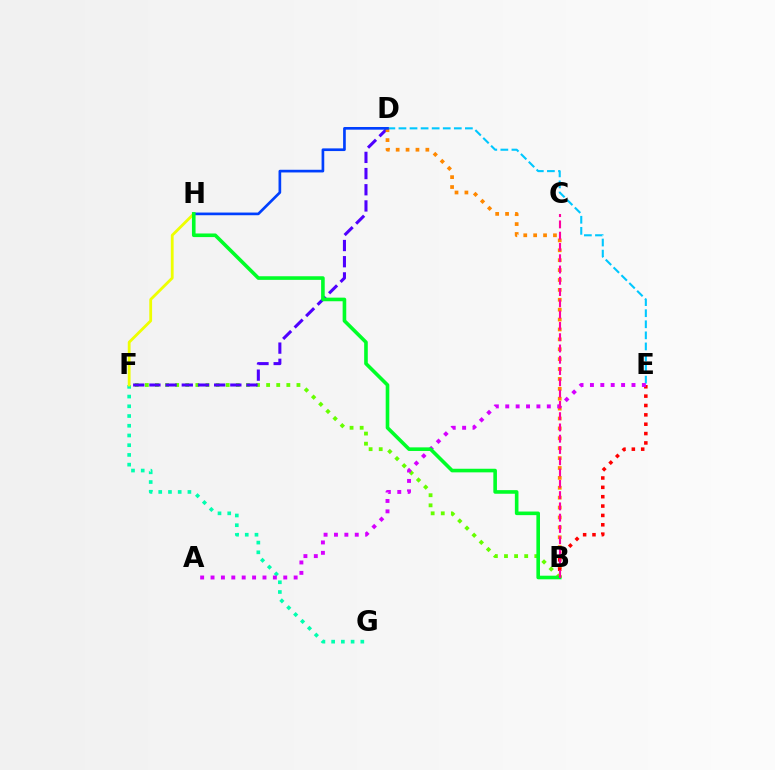{('F', 'G'): [{'color': '#00ffaf', 'line_style': 'dotted', 'thickness': 2.64}], ('B', 'F'): [{'color': '#66ff00', 'line_style': 'dotted', 'thickness': 2.75}], ('D', 'E'): [{'color': '#00c7ff', 'line_style': 'dashed', 'thickness': 1.5}], ('D', 'F'): [{'color': '#4f00ff', 'line_style': 'dashed', 'thickness': 2.2}], ('B', 'D'): [{'color': '#ff8800', 'line_style': 'dotted', 'thickness': 2.69}], ('B', 'E'): [{'color': '#ff0000', 'line_style': 'dotted', 'thickness': 2.54}], ('F', 'H'): [{'color': '#eeff00', 'line_style': 'solid', 'thickness': 2.02}], ('D', 'H'): [{'color': '#003fff', 'line_style': 'solid', 'thickness': 1.93}], ('A', 'E'): [{'color': '#d600ff', 'line_style': 'dotted', 'thickness': 2.82}], ('B', 'H'): [{'color': '#00ff27', 'line_style': 'solid', 'thickness': 2.6}], ('B', 'C'): [{'color': '#ff00a0', 'line_style': 'dashed', 'thickness': 1.53}]}